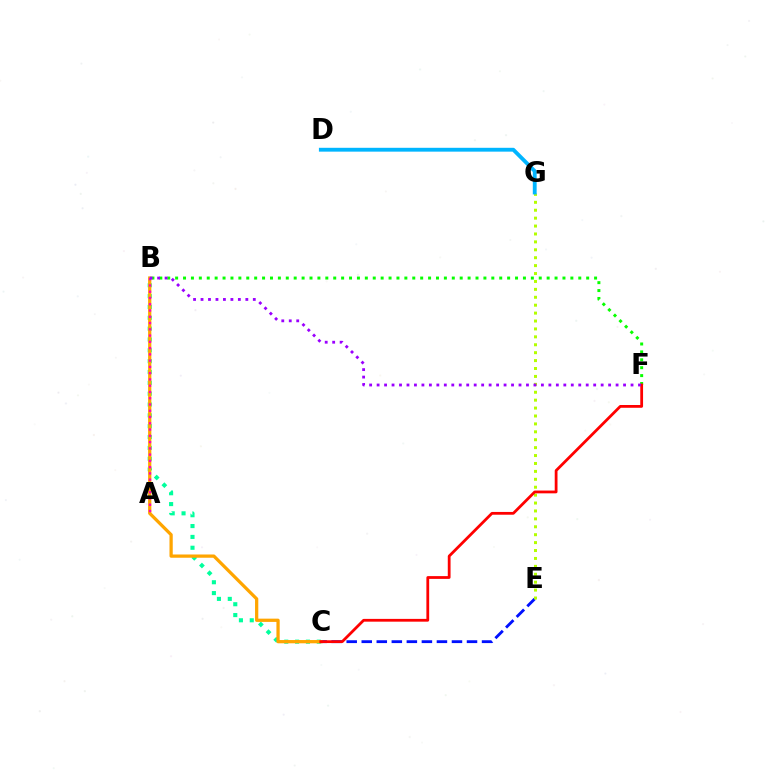{('B', 'C'): [{'color': '#00ff9d', 'line_style': 'dotted', 'thickness': 2.95}, {'color': '#ffa500', 'line_style': 'solid', 'thickness': 2.34}], ('B', 'F'): [{'color': '#08ff00', 'line_style': 'dotted', 'thickness': 2.15}, {'color': '#9b00ff', 'line_style': 'dotted', 'thickness': 2.03}], ('C', 'E'): [{'color': '#0010ff', 'line_style': 'dashed', 'thickness': 2.04}], ('A', 'B'): [{'color': '#ff00bd', 'line_style': 'dotted', 'thickness': 1.7}], ('E', 'G'): [{'color': '#b3ff00', 'line_style': 'dotted', 'thickness': 2.15}], ('D', 'G'): [{'color': '#00b5ff', 'line_style': 'solid', 'thickness': 2.77}], ('C', 'F'): [{'color': '#ff0000', 'line_style': 'solid', 'thickness': 2.0}]}